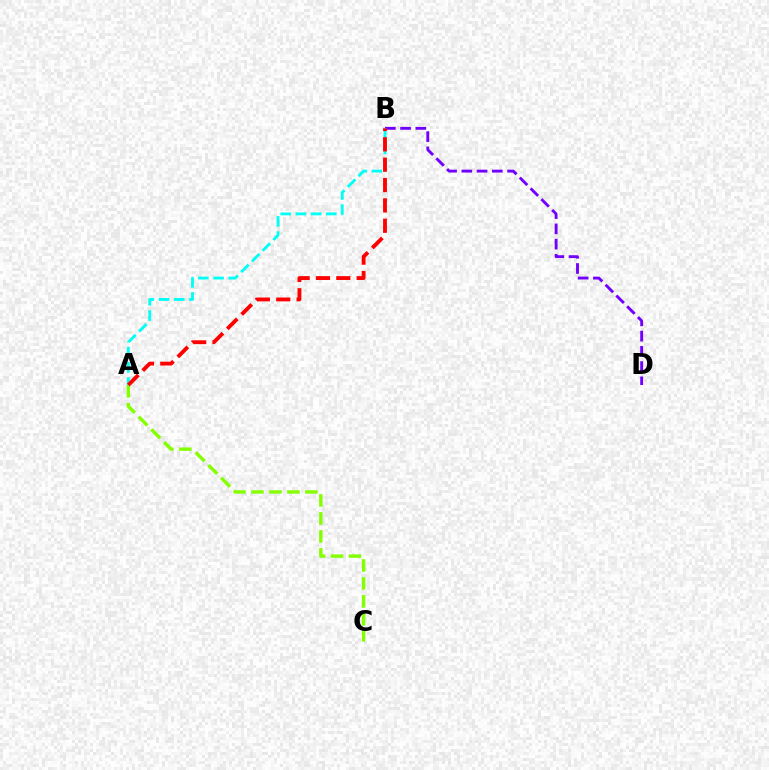{('A', 'C'): [{'color': '#84ff00', 'line_style': 'dashed', 'thickness': 2.44}], ('B', 'D'): [{'color': '#7200ff', 'line_style': 'dashed', 'thickness': 2.07}], ('A', 'B'): [{'color': '#00fff6', 'line_style': 'dashed', 'thickness': 2.06}, {'color': '#ff0000', 'line_style': 'dashed', 'thickness': 2.77}]}